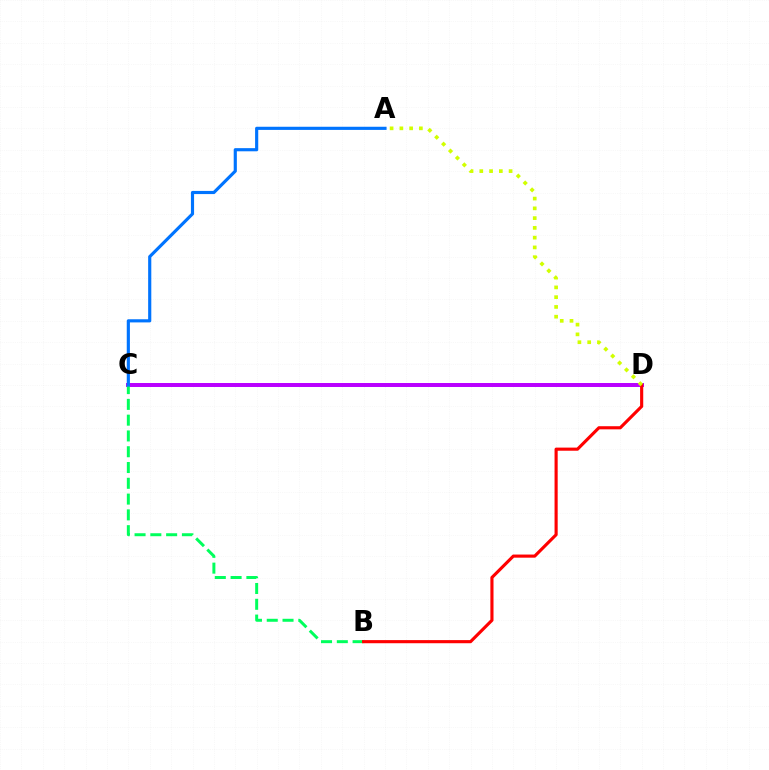{('C', 'D'): [{'color': '#b900ff', 'line_style': 'solid', 'thickness': 2.86}], ('B', 'C'): [{'color': '#00ff5c', 'line_style': 'dashed', 'thickness': 2.14}], ('B', 'D'): [{'color': '#ff0000', 'line_style': 'solid', 'thickness': 2.25}], ('A', 'C'): [{'color': '#0074ff', 'line_style': 'solid', 'thickness': 2.27}], ('A', 'D'): [{'color': '#d1ff00', 'line_style': 'dotted', 'thickness': 2.65}]}